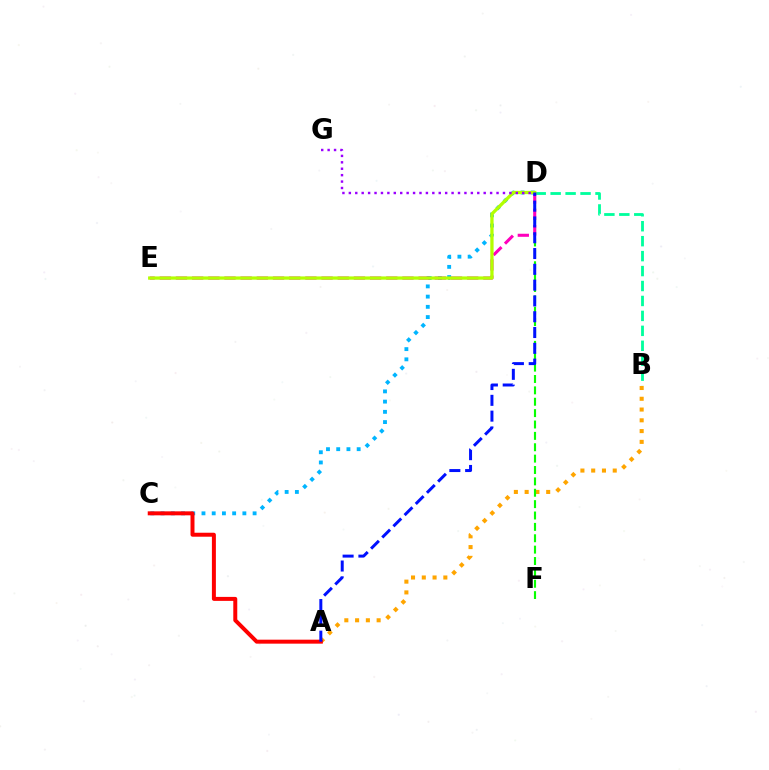{('A', 'B'): [{'color': '#ffa500', 'line_style': 'dotted', 'thickness': 2.93}], ('C', 'D'): [{'color': '#00b5ff', 'line_style': 'dotted', 'thickness': 2.78}], ('D', 'F'): [{'color': '#08ff00', 'line_style': 'dashed', 'thickness': 1.55}], ('B', 'D'): [{'color': '#00ff9d', 'line_style': 'dashed', 'thickness': 2.03}], ('D', 'E'): [{'color': '#ff00bd', 'line_style': 'dashed', 'thickness': 2.2}, {'color': '#b3ff00', 'line_style': 'solid', 'thickness': 2.36}], ('A', 'C'): [{'color': '#ff0000', 'line_style': 'solid', 'thickness': 2.86}], ('A', 'D'): [{'color': '#0010ff', 'line_style': 'dashed', 'thickness': 2.15}], ('D', 'G'): [{'color': '#9b00ff', 'line_style': 'dotted', 'thickness': 1.74}]}